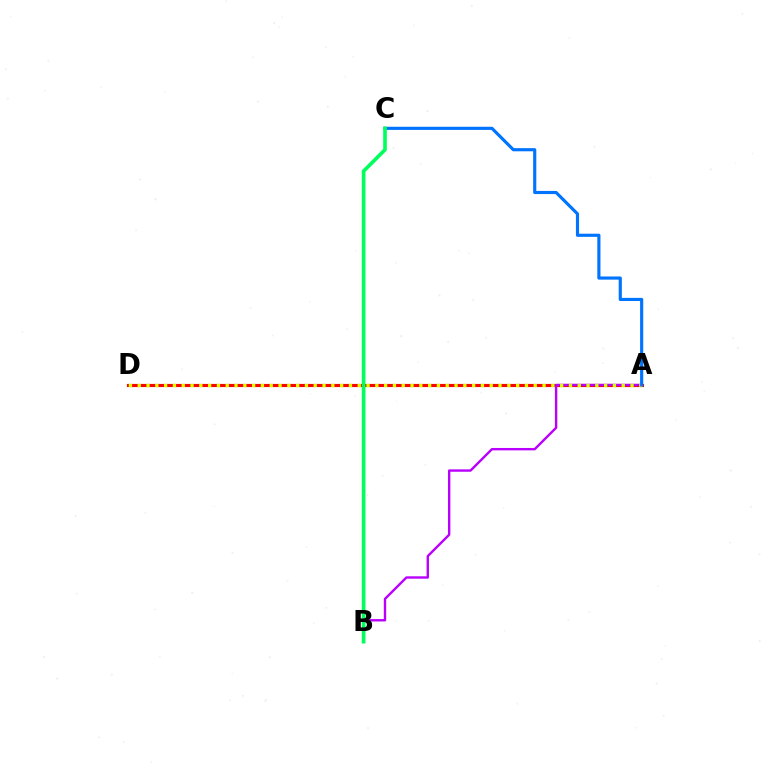{('A', 'D'): [{'color': '#ff0000', 'line_style': 'solid', 'thickness': 2.26}, {'color': '#d1ff00', 'line_style': 'dotted', 'thickness': 2.39}], ('A', 'B'): [{'color': '#b900ff', 'line_style': 'solid', 'thickness': 1.72}], ('A', 'C'): [{'color': '#0074ff', 'line_style': 'solid', 'thickness': 2.27}], ('B', 'C'): [{'color': '#00ff5c', 'line_style': 'solid', 'thickness': 2.63}]}